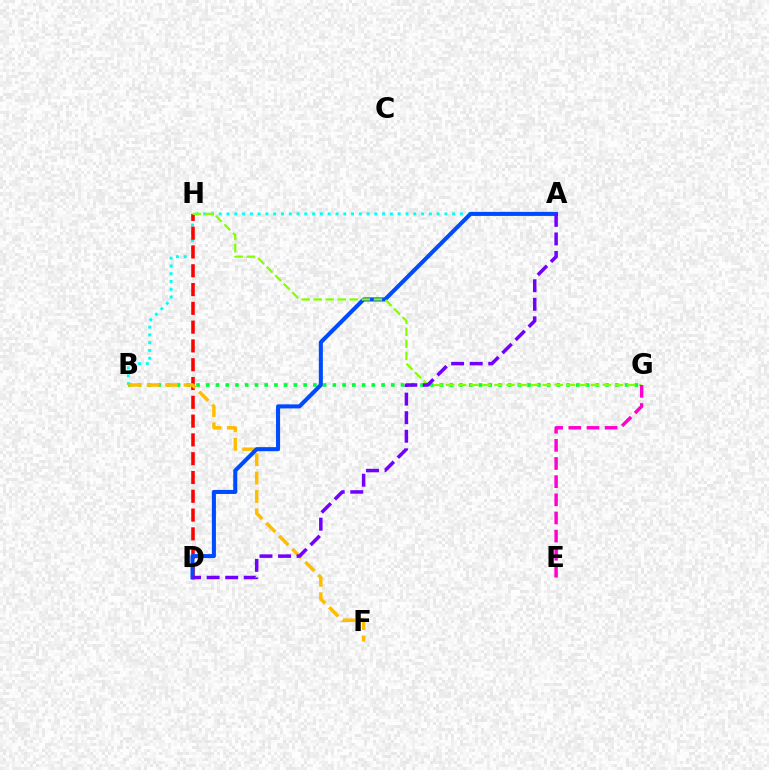{('A', 'B'): [{'color': '#00fff6', 'line_style': 'dotted', 'thickness': 2.11}], ('D', 'H'): [{'color': '#ff0000', 'line_style': 'dashed', 'thickness': 2.55}], ('B', 'G'): [{'color': '#00ff39', 'line_style': 'dotted', 'thickness': 2.65}], ('B', 'F'): [{'color': '#ffbd00', 'line_style': 'dashed', 'thickness': 2.5}], ('A', 'D'): [{'color': '#004bff', 'line_style': 'solid', 'thickness': 2.92}, {'color': '#7200ff', 'line_style': 'dashed', 'thickness': 2.52}], ('G', 'H'): [{'color': '#84ff00', 'line_style': 'dashed', 'thickness': 1.64}], ('E', 'G'): [{'color': '#ff00cf', 'line_style': 'dashed', 'thickness': 2.47}]}